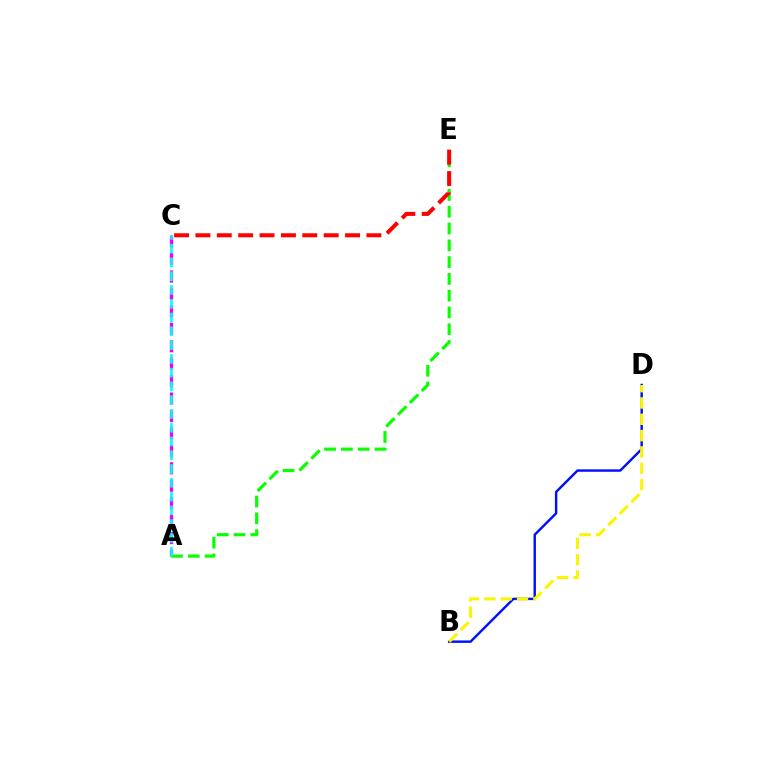{('B', 'D'): [{'color': '#0010ff', 'line_style': 'solid', 'thickness': 1.75}, {'color': '#fcf500', 'line_style': 'dashed', 'thickness': 2.22}], ('A', 'C'): [{'color': '#ee00ff', 'line_style': 'dashed', 'thickness': 2.37}, {'color': '#00fff6', 'line_style': 'dashed', 'thickness': 1.87}], ('A', 'E'): [{'color': '#08ff00', 'line_style': 'dashed', 'thickness': 2.28}], ('C', 'E'): [{'color': '#ff0000', 'line_style': 'dashed', 'thickness': 2.9}]}